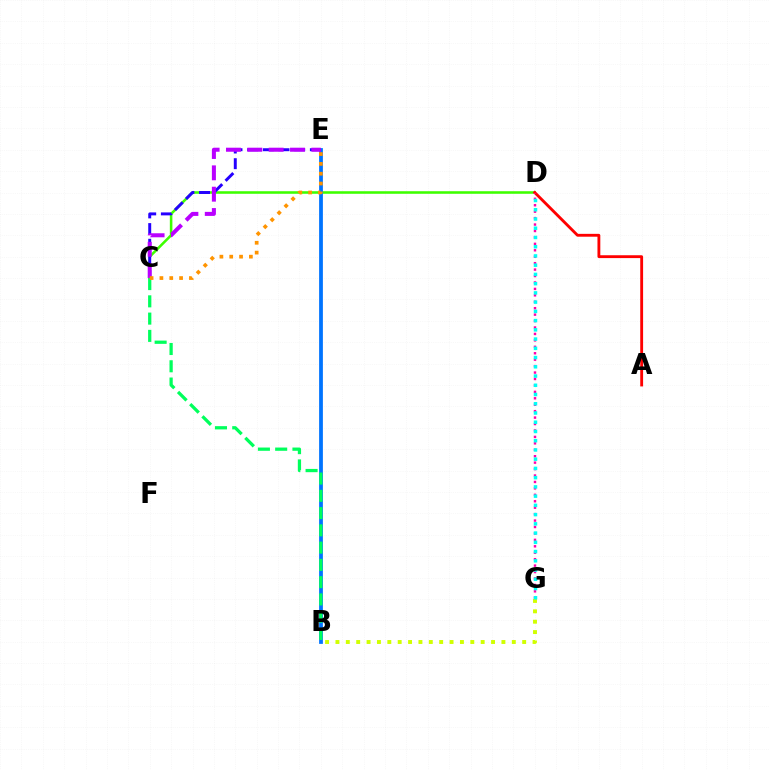{('C', 'D'): [{'color': '#3dff00', 'line_style': 'solid', 'thickness': 1.84}], ('B', 'E'): [{'color': '#0074ff', 'line_style': 'solid', 'thickness': 2.72}], ('B', 'G'): [{'color': '#d1ff00', 'line_style': 'dotted', 'thickness': 2.82}], ('C', 'E'): [{'color': '#2500ff', 'line_style': 'dashed', 'thickness': 2.13}, {'color': '#b900ff', 'line_style': 'dashed', 'thickness': 2.9}, {'color': '#ff9400', 'line_style': 'dotted', 'thickness': 2.67}], ('A', 'D'): [{'color': '#ff0000', 'line_style': 'solid', 'thickness': 2.05}], ('D', 'G'): [{'color': '#ff00ac', 'line_style': 'dotted', 'thickness': 1.75}, {'color': '#00fff6', 'line_style': 'dotted', 'thickness': 2.51}], ('B', 'C'): [{'color': '#00ff5c', 'line_style': 'dashed', 'thickness': 2.35}]}